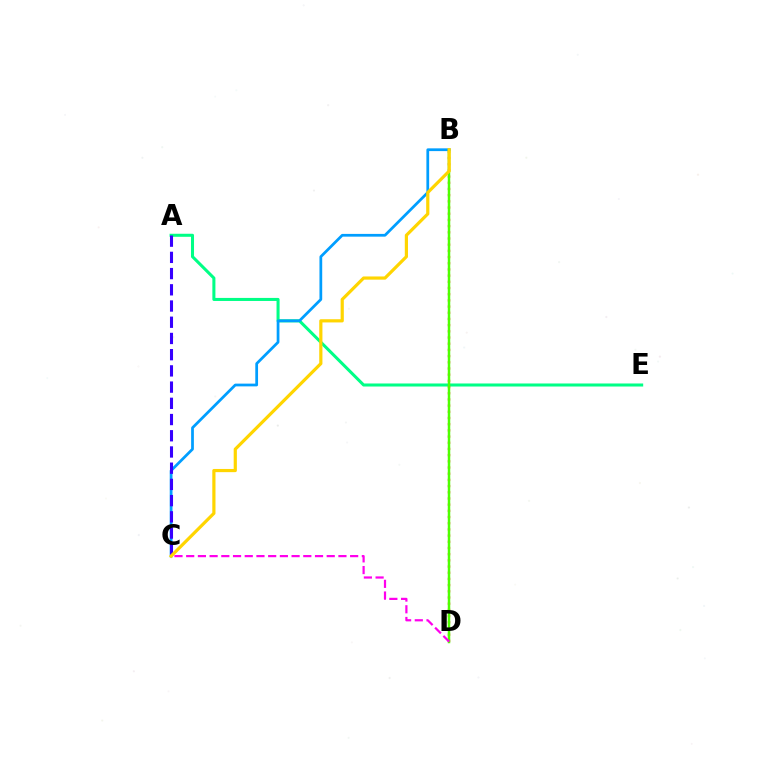{('A', 'E'): [{'color': '#00ff86', 'line_style': 'solid', 'thickness': 2.19}], ('B', 'C'): [{'color': '#009eff', 'line_style': 'solid', 'thickness': 1.98}, {'color': '#ffd500', 'line_style': 'solid', 'thickness': 2.3}], ('B', 'D'): [{'color': '#ff0000', 'line_style': 'dotted', 'thickness': 1.68}, {'color': '#4fff00', 'line_style': 'solid', 'thickness': 1.79}], ('A', 'C'): [{'color': '#3700ff', 'line_style': 'dashed', 'thickness': 2.2}], ('C', 'D'): [{'color': '#ff00ed', 'line_style': 'dashed', 'thickness': 1.59}]}